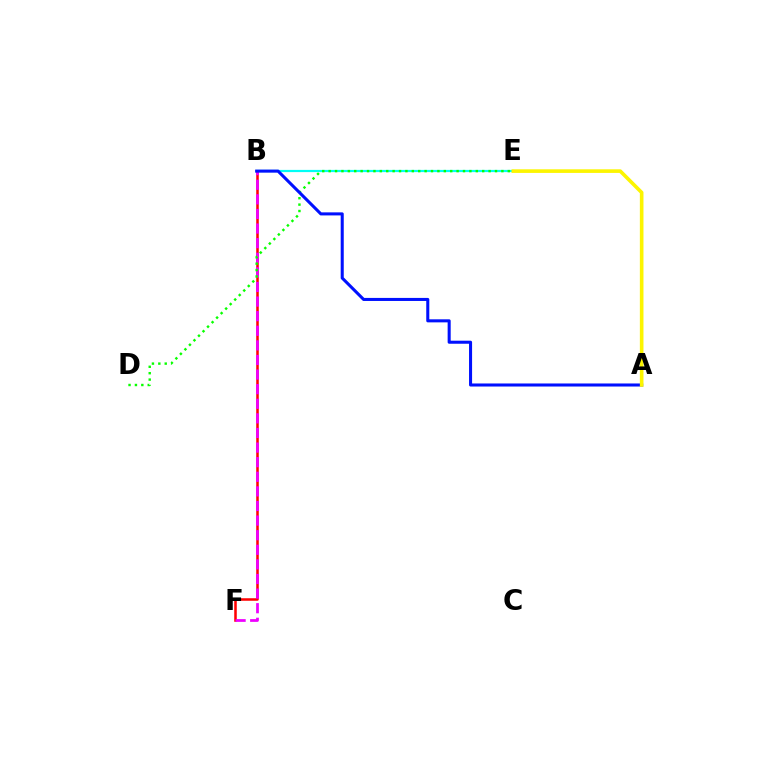{('B', 'E'): [{'color': '#00fff6', 'line_style': 'solid', 'thickness': 1.59}], ('B', 'F'): [{'color': '#ff0000', 'line_style': 'solid', 'thickness': 1.82}, {'color': '#ee00ff', 'line_style': 'dashed', 'thickness': 1.98}], ('D', 'E'): [{'color': '#08ff00', 'line_style': 'dotted', 'thickness': 1.74}], ('A', 'B'): [{'color': '#0010ff', 'line_style': 'solid', 'thickness': 2.2}], ('A', 'E'): [{'color': '#fcf500', 'line_style': 'solid', 'thickness': 2.6}]}